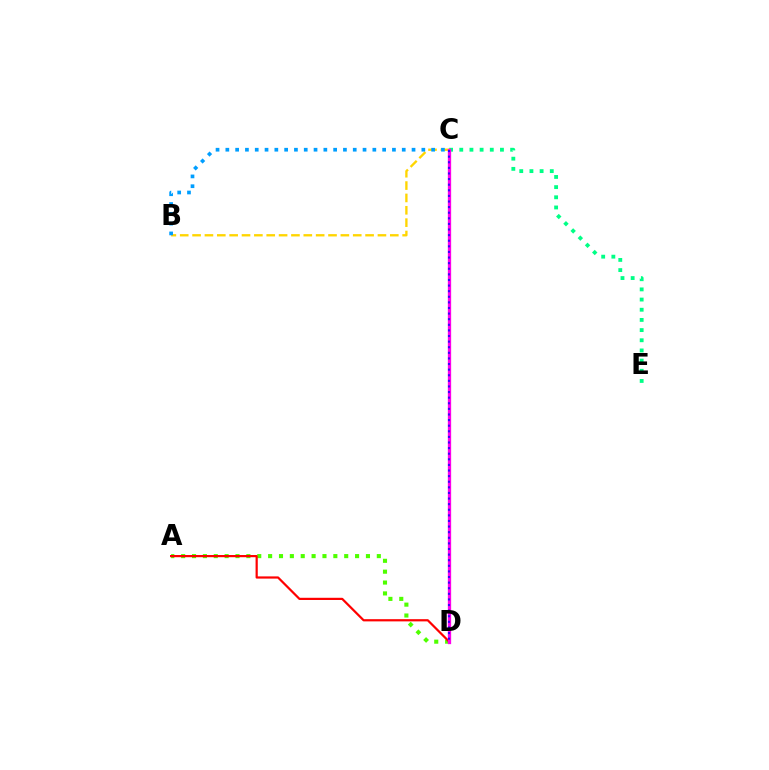{('B', 'C'): [{'color': '#ffd500', 'line_style': 'dashed', 'thickness': 1.68}, {'color': '#009eff', 'line_style': 'dotted', 'thickness': 2.66}], ('C', 'E'): [{'color': '#00ff86', 'line_style': 'dotted', 'thickness': 2.76}], ('A', 'D'): [{'color': '#4fff00', 'line_style': 'dotted', 'thickness': 2.95}, {'color': '#ff0000', 'line_style': 'solid', 'thickness': 1.59}], ('C', 'D'): [{'color': '#ff00ed', 'line_style': 'solid', 'thickness': 2.37}, {'color': '#3700ff', 'line_style': 'dotted', 'thickness': 1.52}]}